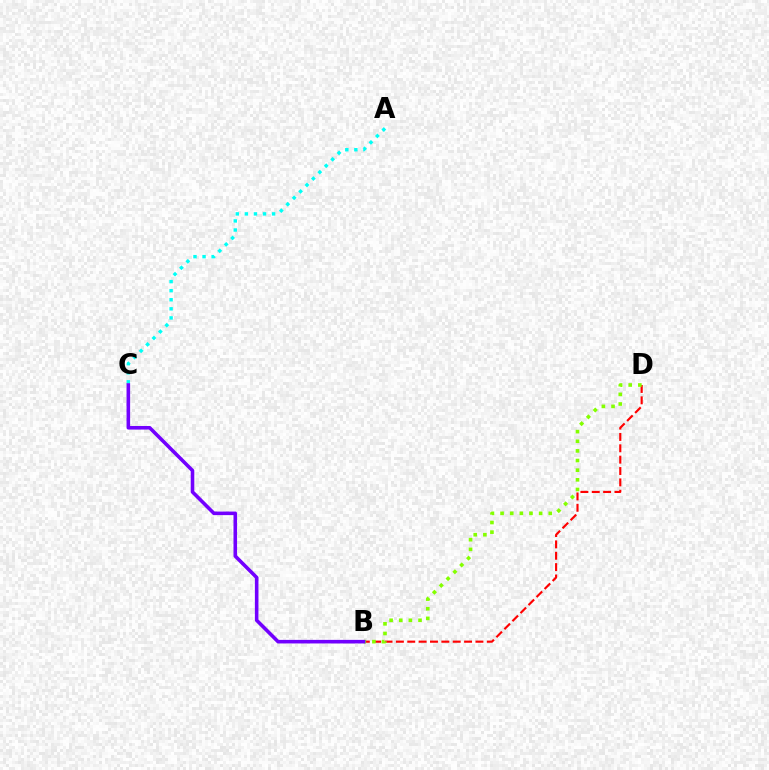{('B', 'D'): [{'color': '#ff0000', 'line_style': 'dashed', 'thickness': 1.54}, {'color': '#84ff00', 'line_style': 'dotted', 'thickness': 2.62}], ('A', 'C'): [{'color': '#00fff6', 'line_style': 'dotted', 'thickness': 2.46}], ('B', 'C'): [{'color': '#7200ff', 'line_style': 'solid', 'thickness': 2.58}]}